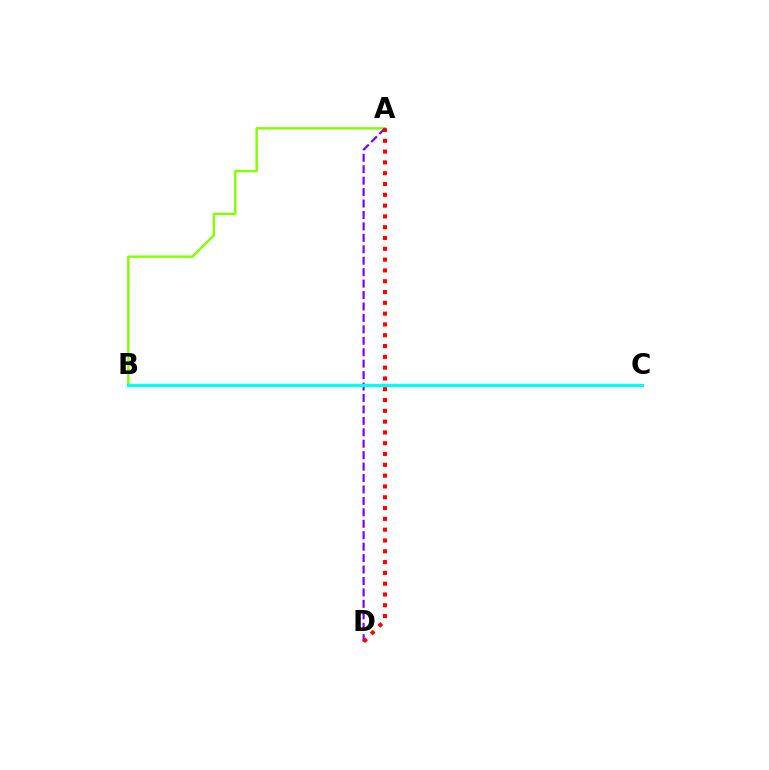{('A', 'B'): [{'color': '#84ff00', 'line_style': 'solid', 'thickness': 1.72}], ('A', 'D'): [{'color': '#7200ff', 'line_style': 'dashed', 'thickness': 1.55}, {'color': '#ff0000', 'line_style': 'dotted', 'thickness': 2.93}], ('B', 'C'): [{'color': '#00fff6', 'line_style': 'solid', 'thickness': 2.37}]}